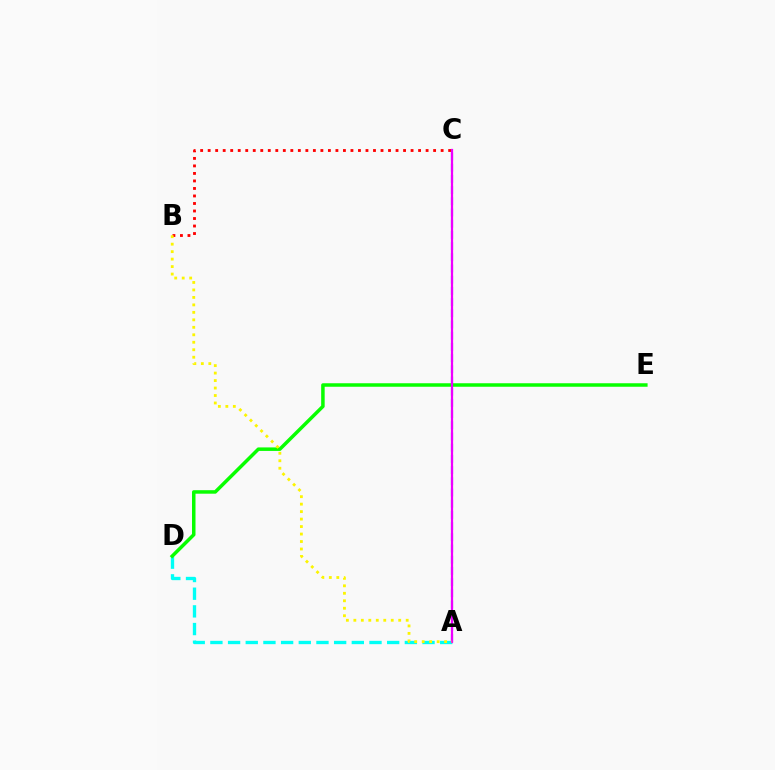{('B', 'C'): [{'color': '#ff0000', 'line_style': 'dotted', 'thickness': 2.04}], ('A', 'C'): [{'color': '#0010ff', 'line_style': 'dashed', 'thickness': 1.52}, {'color': '#ee00ff', 'line_style': 'solid', 'thickness': 1.6}], ('A', 'D'): [{'color': '#00fff6', 'line_style': 'dashed', 'thickness': 2.4}], ('D', 'E'): [{'color': '#08ff00', 'line_style': 'solid', 'thickness': 2.52}], ('A', 'B'): [{'color': '#fcf500', 'line_style': 'dotted', 'thickness': 2.03}]}